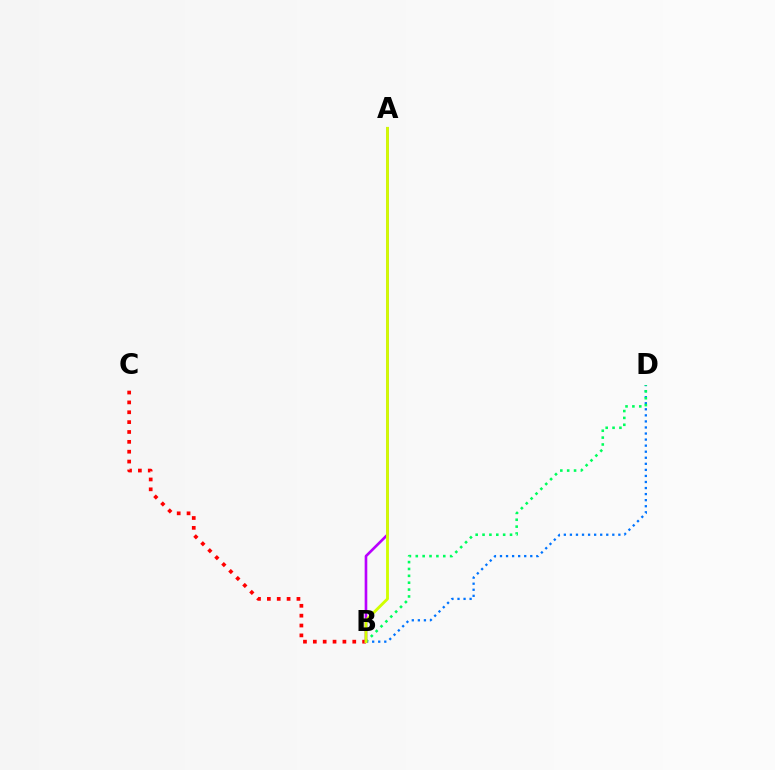{('B', 'D'): [{'color': '#0074ff', 'line_style': 'dotted', 'thickness': 1.65}, {'color': '#00ff5c', 'line_style': 'dotted', 'thickness': 1.87}], ('B', 'C'): [{'color': '#ff0000', 'line_style': 'dotted', 'thickness': 2.68}], ('A', 'B'): [{'color': '#b900ff', 'line_style': 'solid', 'thickness': 1.9}, {'color': '#d1ff00', 'line_style': 'solid', 'thickness': 2.06}]}